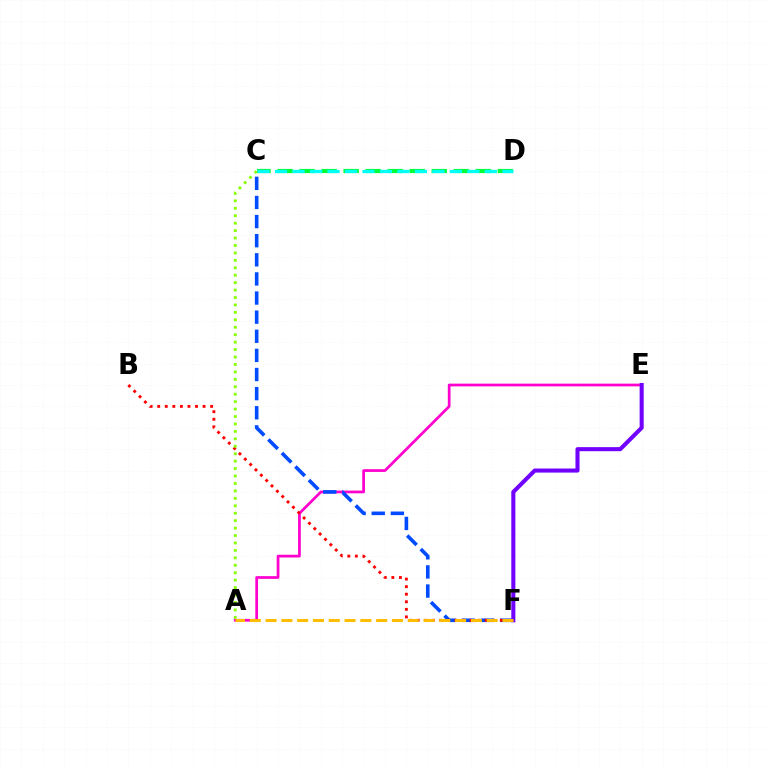{('A', 'E'): [{'color': '#ff00cf', 'line_style': 'solid', 'thickness': 1.97}], ('C', 'D'): [{'color': '#00ff39', 'line_style': 'dashed', 'thickness': 2.99}, {'color': '#00fff6', 'line_style': 'dashed', 'thickness': 2.37}], ('C', 'F'): [{'color': '#004bff', 'line_style': 'dashed', 'thickness': 2.6}], ('B', 'F'): [{'color': '#ff0000', 'line_style': 'dotted', 'thickness': 2.05}], ('A', 'C'): [{'color': '#84ff00', 'line_style': 'dotted', 'thickness': 2.02}], ('E', 'F'): [{'color': '#7200ff', 'line_style': 'solid', 'thickness': 2.93}], ('A', 'F'): [{'color': '#ffbd00', 'line_style': 'dashed', 'thickness': 2.15}]}